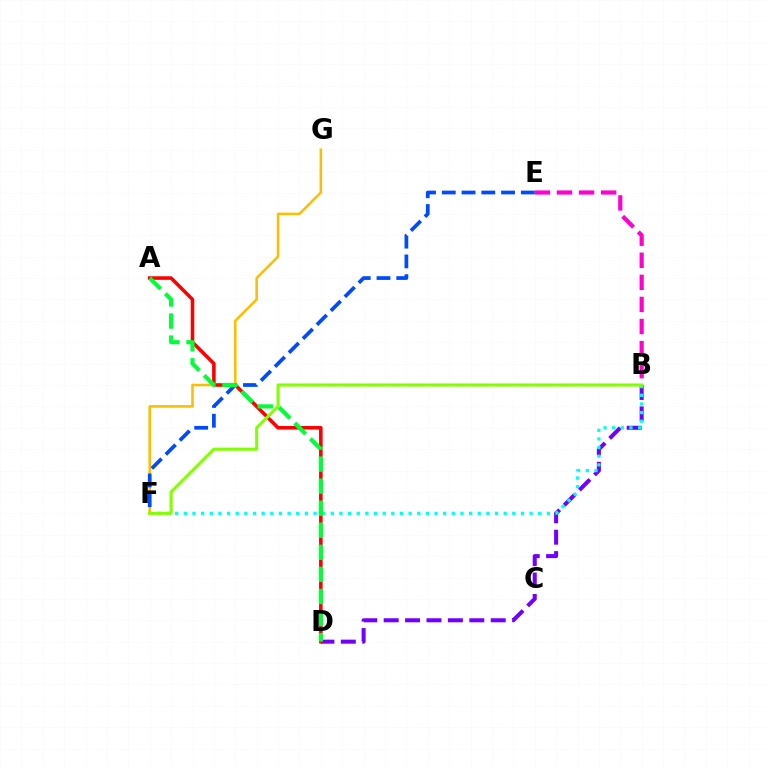{('B', 'E'): [{'color': '#ff00cf', 'line_style': 'dashed', 'thickness': 3.0}], ('B', 'D'): [{'color': '#7200ff', 'line_style': 'dashed', 'thickness': 2.91}], ('B', 'F'): [{'color': '#00fff6', 'line_style': 'dotted', 'thickness': 2.35}, {'color': '#84ff00', 'line_style': 'solid', 'thickness': 2.2}], ('F', 'G'): [{'color': '#ffbd00', 'line_style': 'solid', 'thickness': 1.84}], ('E', 'F'): [{'color': '#004bff', 'line_style': 'dashed', 'thickness': 2.68}], ('A', 'D'): [{'color': '#ff0000', 'line_style': 'solid', 'thickness': 2.56}, {'color': '#00ff39', 'line_style': 'dashed', 'thickness': 3.0}]}